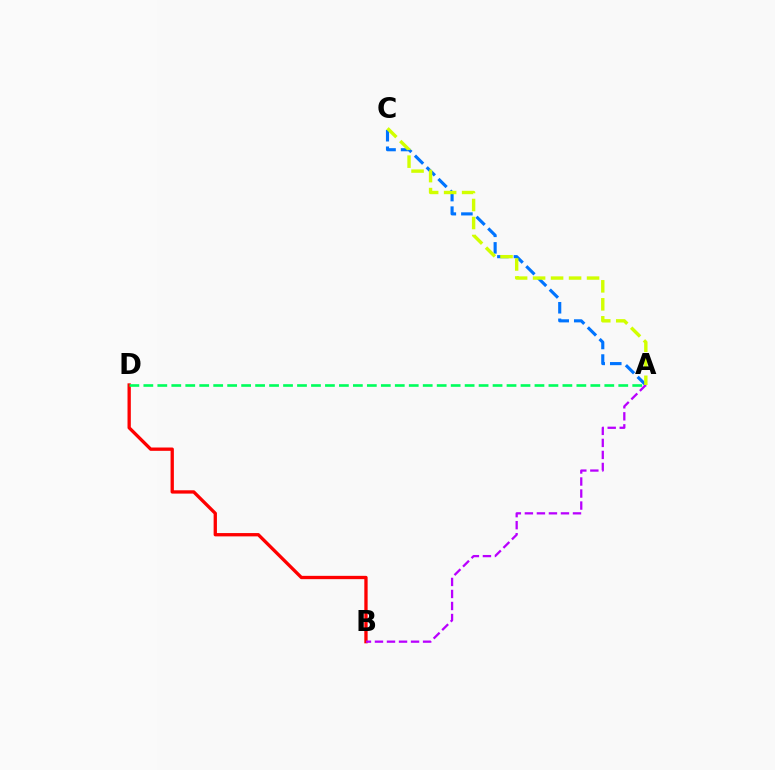{('B', 'D'): [{'color': '#ff0000', 'line_style': 'solid', 'thickness': 2.39}], ('A', 'C'): [{'color': '#0074ff', 'line_style': 'dashed', 'thickness': 2.25}, {'color': '#d1ff00', 'line_style': 'dashed', 'thickness': 2.44}], ('A', 'D'): [{'color': '#00ff5c', 'line_style': 'dashed', 'thickness': 1.9}], ('A', 'B'): [{'color': '#b900ff', 'line_style': 'dashed', 'thickness': 1.63}]}